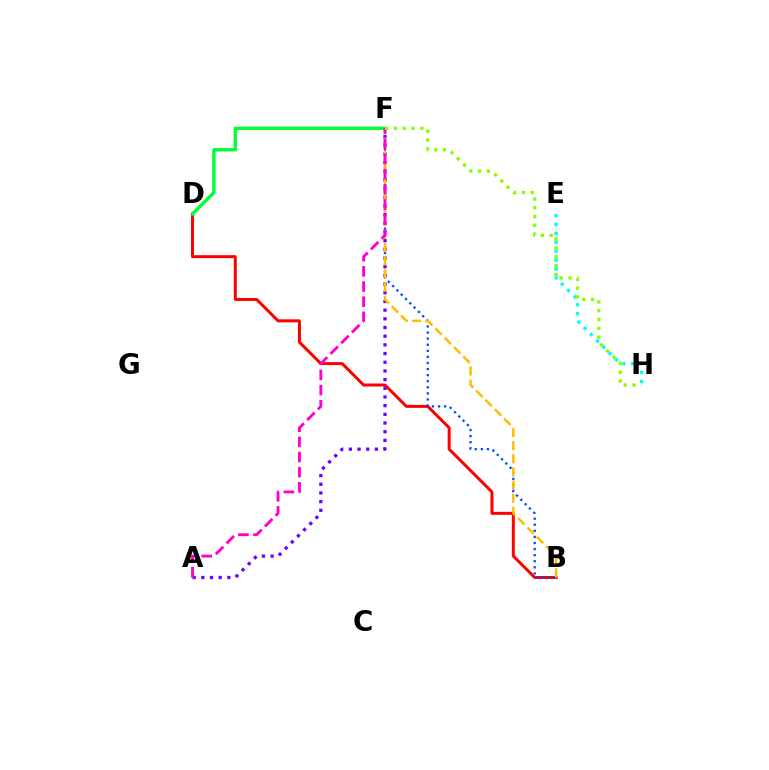{('E', 'H'): [{'color': '#00fff6', 'line_style': 'dotted', 'thickness': 2.42}], ('B', 'D'): [{'color': '#ff0000', 'line_style': 'solid', 'thickness': 2.16}], ('D', 'F'): [{'color': '#00ff39', 'line_style': 'solid', 'thickness': 2.41}], ('B', 'F'): [{'color': '#004bff', 'line_style': 'dotted', 'thickness': 1.65}, {'color': '#ffbd00', 'line_style': 'dashed', 'thickness': 1.79}], ('A', 'F'): [{'color': '#7200ff', 'line_style': 'dotted', 'thickness': 2.36}, {'color': '#ff00cf', 'line_style': 'dashed', 'thickness': 2.06}], ('F', 'H'): [{'color': '#84ff00', 'line_style': 'dotted', 'thickness': 2.39}]}